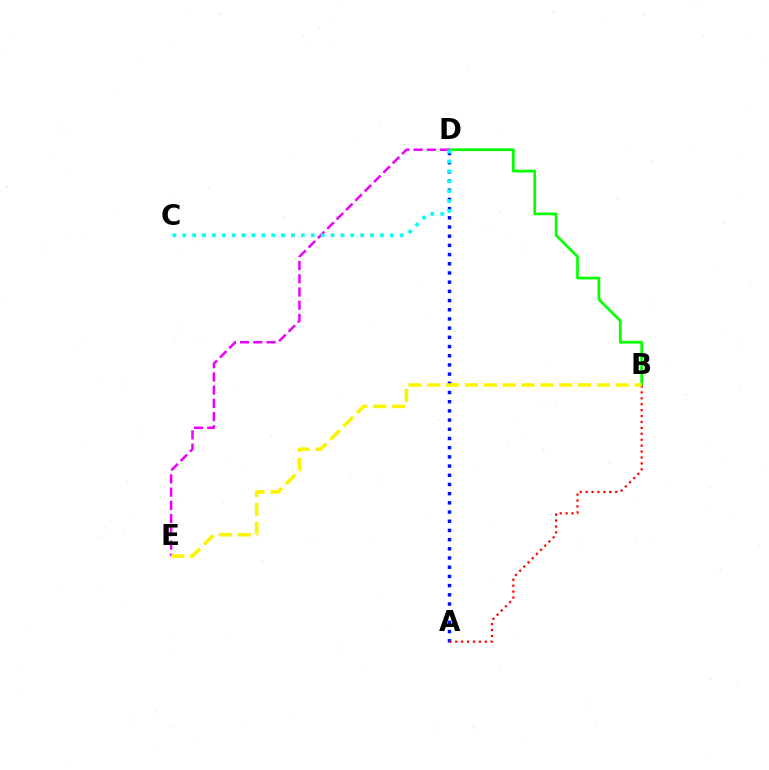{('B', 'D'): [{'color': '#08ff00', 'line_style': 'solid', 'thickness': 1.96}], ('A', 'D'): [{'color': '#0010ff', 'line_style': 'dotted', 'thickness': 2.5}], ('D', 'E'): [{'color': '#ee00ff', 'line_style': 'dashed', 'thickness': 1.8}], ('C', 'D'): [{'color': '#00fff6', 'line_style': 'dotted', 'thickness': 2.69}], ('A', 'B'): [{'color': '#ff0000', 'line_style': 'dotted', 'thickness': 1.61}], ('B', 'E'): [{'color': '#fcf500', 'line_style': 'dashed', 'thickness': 2.56}]}